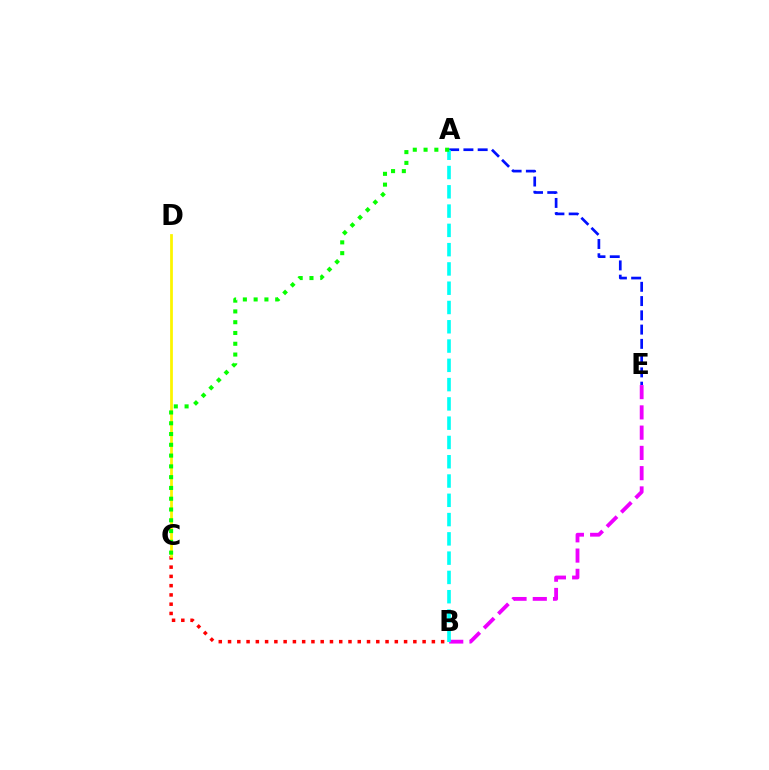{('A', 'E'): [{'color': '#0010ff', 'line_style': 'dashed', 'thickness': 1.94}], ('B', 'E'): [{'color': '#ee00ff', 'line_style': 'dashed', 'thickness': 2.75}], ('B', 'C'): [{'color': '#ff0000', 'line_style': 'dotted', 'thickness': 2.52}], ('A', 'B'): [{'color': '#00fff6', 'line_style': 'dashed', 'thickness': 2.62}], ('C', 'D'): [{'color': '#fcf500', 'line_style': 'solid', 'thickness': 1.98}], ('A', 'C'): [{'color': '#08ff00', 'line_style': 'dotted', 'thickness': 2.93}]}